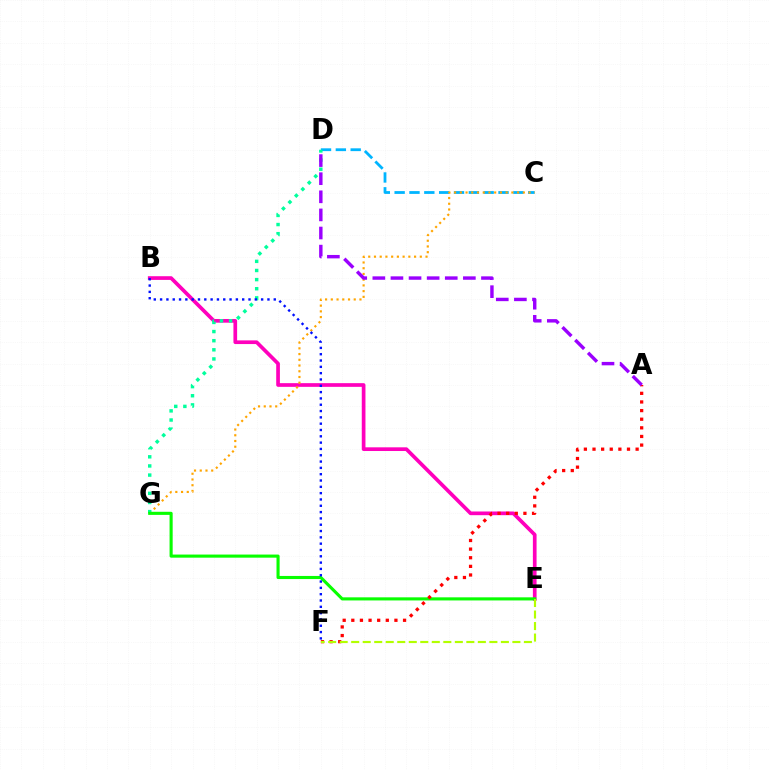{('B', 'E'): [{'color': '#ff00bd', 'line_style': 'solid', 'thickness': 2.66}], ('C', 'D'): [{'color': '#00b5ff', 'line_style': 'dashed', 'thickness': 2.02}], ('C', 'G'): [{'color': '#ffa500', 'line_style': 'dotted', 'thickness': 1.56}], ('D', 'G'): [{'color': '#00ff9d', 'line_style': 'dotted', 'thickness': 2.48}], ('E', 'G'): [{'color': '#08ff00', 'line_style': 'solid', 'thickness': 2.24}], ('A', 'F'): [{'color': '#ff0000', 'line_style': 'dotted', 'thickness': 2.34}], ('E', 'F'): [{'color': '#b3ff00', 'line_style': 'dashed', 'thickness': 1.56}], ('A', 'D'): [{'color': '#9b00ff', 'line_style': 'dashed', 'thickness': 2.46}], ('B', 'F'): [{'color': '#0010ff', 'line_style': 'dotted', 'thickness': 1.72}]}